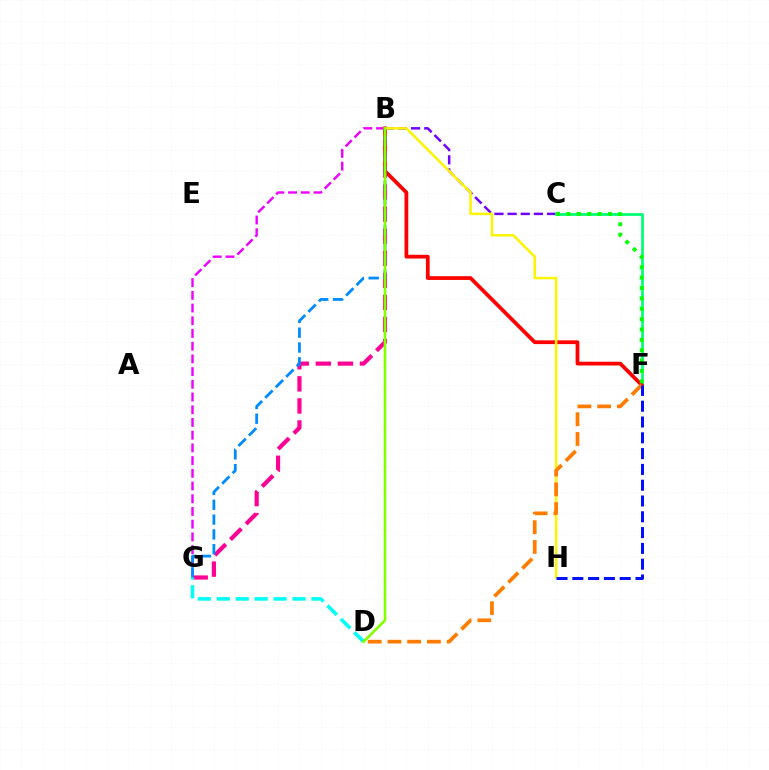{('B', 'C'): [{'color': '#7200ff', 'line_style': 'dashed', 'thickness': 1.78}], ('C', 'F'): [{'color': '#00ff74', 'line_style': 'solid', 'thickness': 1.98}, {'color': '#08ff00', 'line_style': 'dotted', 'thickness': 2.82}], ('B', 'G'): [{'color': '#ee00ff', 'line_style': 'dashed', 'thickness': 1.73}, {'color': '#ff0094', 'line_style': 'dashed', 'thickness': 3.0}, {'color': '#008cff', 'line_style': 'dashed', 'thickness': 2.01}], ('B', 'F'): [{'color': '#ff0000', 'line_style': 'solid', 'thickness': 2.71}], ('B', 'H'): [{'color': '#fcf500', 'line_style': 'solid', 'thickness': 1.8}], ('D', 'F'): [{'color': '#ff7c00', 'line_style': 'dashed', 'thickness': 2.68}], ('F', 'H'): [{'color': '#0010ff', 'line_style': 'dashed', 'thickness': 2.15}], ('D', 'G'): [{'color': '#00fff6', 'line_style': 'dashed', 'thickness': 2.57}], ('B', 'D'): [{'color': '#84ff00', 'line_style': 'solid', 'thickness': 1.91}]}